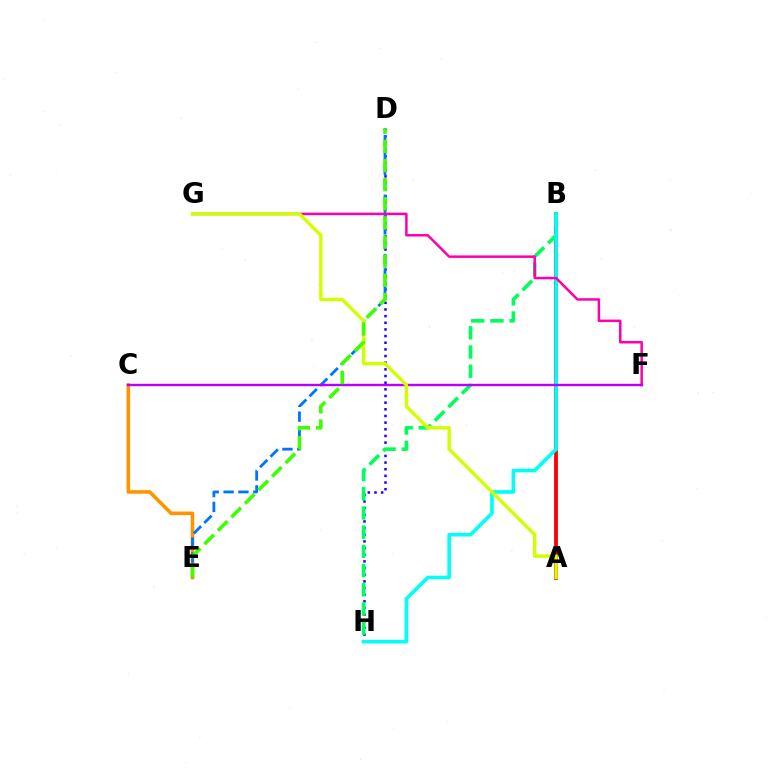{('D', 'H'): [{'color': '#2500ff', 'line_style': 'dotted', 'thickness': 1.81}], ('C', 'E'): [{'color': '#ff9400', 'line_style': 'solid', 'thickness': 2.6}], ('D', 'E'): [{'color': '#0074ff', 'line_style': 'dashed', 'thickness': 2.02}, {'color': '#3dff00', 'line_style': 'dashed', 'thickness': 2.6}], ('A', 'B'): [{'color': '#ff0000', 'line_style': 'solid', 'thickness': 2.72}], ('B', 'H'): [{'color': '#00ff5c', 'line_style': 'dashed', 'thickness': 2.61}, {'color': '#00fff6', 'line_style': 'solid', 'thickness': 2.6}], ('F', 'G'): [{'color': '#ff00ac', 'line_style': 'solid', 'thickness': 1.81}], ('C', 'F'): [{'color': '#b900ff', 'line_style': 'solid', 'thickness': 1.72}], ('A', 'G'): [{'color': '#d1ff00', 'line_style': 'solid', 'thickness': 2.45}]}